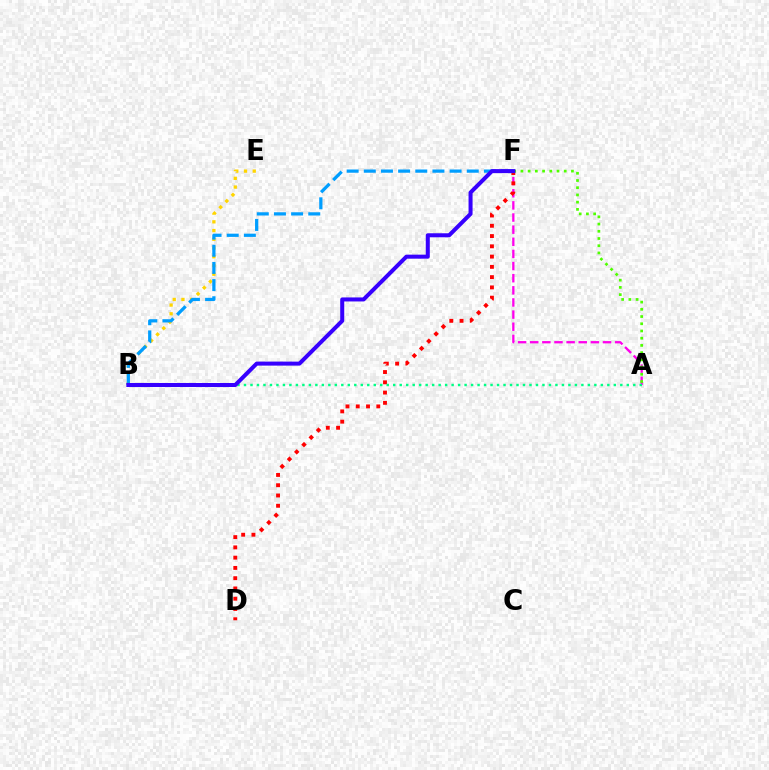{('B', 'E'): [{'color': '#ffd500', 'line_style': 'dotted', 'thickness': 2.37}], ('A', 'F'): [{'color': '#ff00ed', 'line_style': 'dashed', 'thickness': 1.65}, {'color': '#4fff00', 'line_style': 'dotted', 'thickness': 1.96}], ('B', 'F'): [{'color': '#009eff', 'line_style': 'dashed', 'thickness': 2.33}, {'color': '#3700ff', 'line_style': 'solid', 'thickness': 2.9}], ('D', 'F'): [{'color': '#ff0000', 'line_style': 'dotted', 'thickness': 2.79}], ('A', 'B'): [{'color': '#00ff86', 'line_style': 'dotted', 'thickness': 1.76}]}